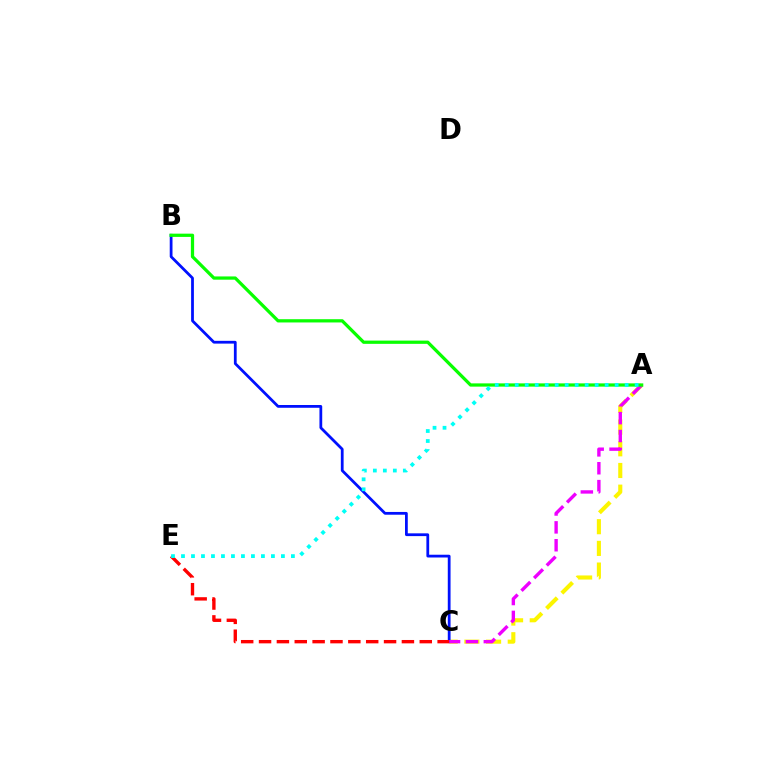{('A', 'C'): [{'color': '#fcf500', 'line_style': 'dashed', 'thickness': 2.95}, {'color': '#ee00ff', 'line_style': 'dashed', 'thickness': 2.43}], ('B', 'C'): [{'color': '#0010ff', 'line_style': 'solid', 'thickness': 2.0}], ('A', 'B'): [{'color': '#08ff00', 'line_style': 'solid', 'thickness': 2.34}], ('C', 'E'): [{'color': '#ff0000', 'line_style': 'dashed', 'thickness': 2.43}], ('A', 'E'): [{'color': '#00fff6', 'line_style': 'dotted', 'thickness': 2.71}]}